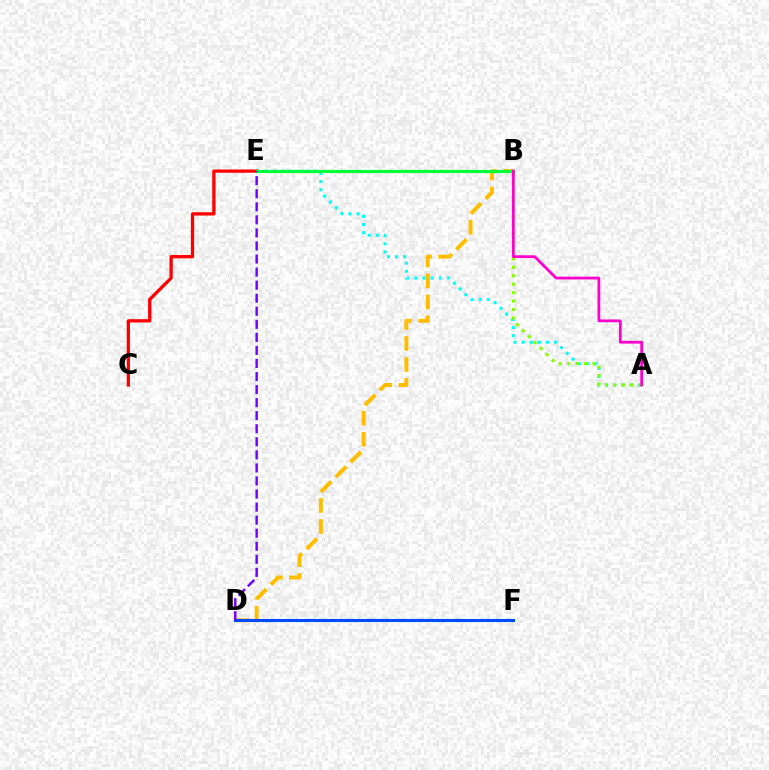{('A', 'E'): [{'color': '#00fff6', 'line_style': 'dotted', 'thickness': 2.21}], ('A', 'B'): [{'color': '#84ff00', 'line_style': 'dotted', 'thickness': 2.29}, {'color': '#ff00cf', 'line_style': 'solid', 'thickness': 1.99}], ('B', 'D'): [{'color': '#ffbd00', 'line_style': 'dashed', 'thickness': 2.85}], ('C', 'E'): [{'color': '#ff0000', 'line_style': 'solid', 'thickness': 2.36}], ('D', 'F'): [{'color': '#004bff', 'line_style': 'solid', 'thickness': 2.22}], ('B', 'E'): [{'color': '#00ff39', 'line_style': 'solid', 'thickness': 2.28}], ('D', 'E'): [{'color': '#7200ff', 'line_style': 'dashed', 'thickness': 1.77}]}